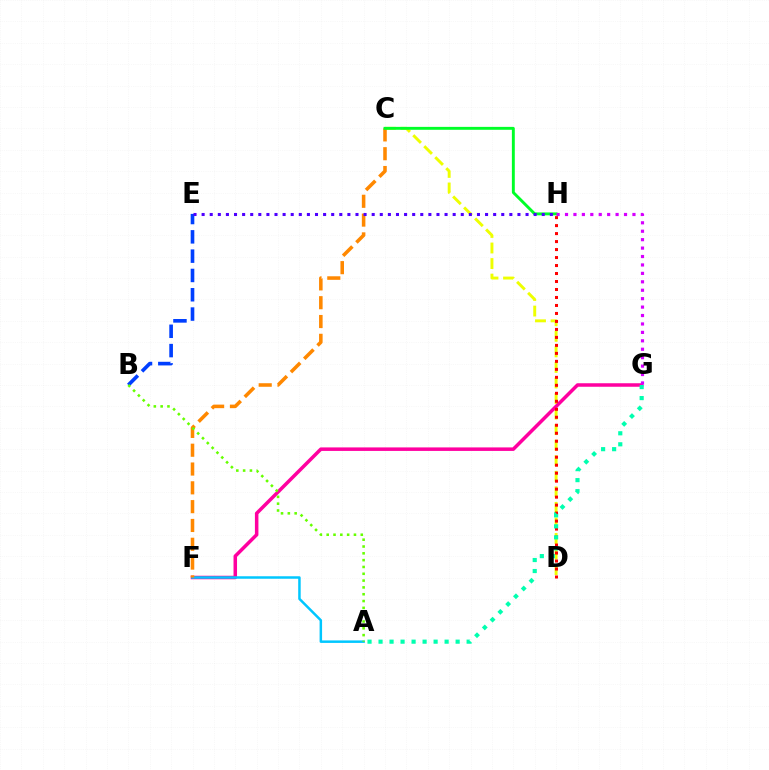{('B', 'E'): [{'color': '#003fff', 'line_style': 'dashed', 'thickness': 2.62}], ('C', 'D'): [{'color': '#eeff00', 'line_style': 'dashed', 'thickness': 2.11}], ('F', 'G'): [{'color': '#ff00a0', 'line_style': 'solid', 'thickness': 2.53}], ('A', 'F'): [{'color': '#00c7ff', 'line_style': 'solid', 'thickness': 1.79}], ('C', 'F'): [{'color': '#ff8800', 'line_style': 'dashed', 'thickness': 2.56}], ('D', 'H'): [{'color': '#ff0000', 'line_style': 'dotted', 'thickness': 2.17}], ('C', 'H'): [{'color': '#00ff27', 'line_style': 'solid', 'thickness': 2.1}], ('E', 'H'): [{'color': '#4f00ff', 'line_style': 'dotted', 'thickness': 2.2}], ('G', 'H'): [{'color': '#d600ff', 'line_style': 'dotted', 'thickness': 2.29}], ('A', 'G'): [{'color': '#00ffaf', 'line_style': 'dotted', 'thickness': 2.99}], ('A', 'B'): [{'color': '#66ff00', 'line_style': 'dotted', 'thickness': 1.85}]}